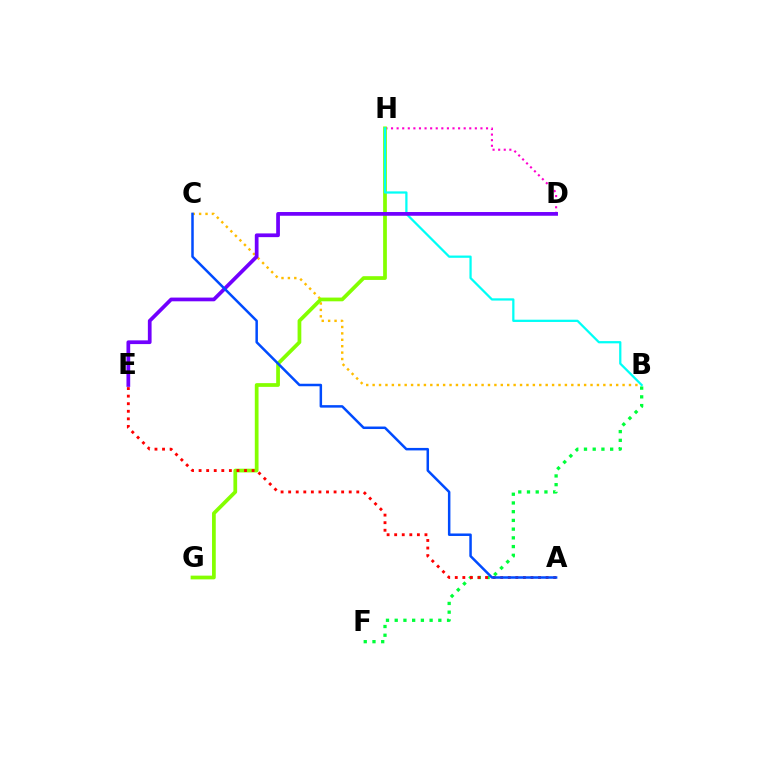{('D', 'H'): [{'color': '#ff00cf', 'line_style': 'dotted', 'thickness': 1.52}], ('B', 'C'): [{'color': '#ffbd00', 'line_style': 'dotted', 'thickness': 1.74}], ('G', 'H'): [{'color': '#84ff00', 'line_style': 'solid', 'thickness': 2.69}], ('B', 'H'): [{'color': '#00fff6', 'line_style': 'solid', 'thickness': 1.62}], ('B', 'F'): [{'color': '#00ff39', 'line_style': 'dotted', 'thickness': 2.37}], ('A', 'E'): [{'color': '#ff0000', 'line_style': 'dotted', 'thickness': 2.06}], ('D', 'E'): [{'color': '#7200ff', 'line_style': 'solid', 'thickness': 2.68}], ('A', 'C'): [{'color': '#004bff', 'line_style': 'solid', 'thickness': 1.8}]}